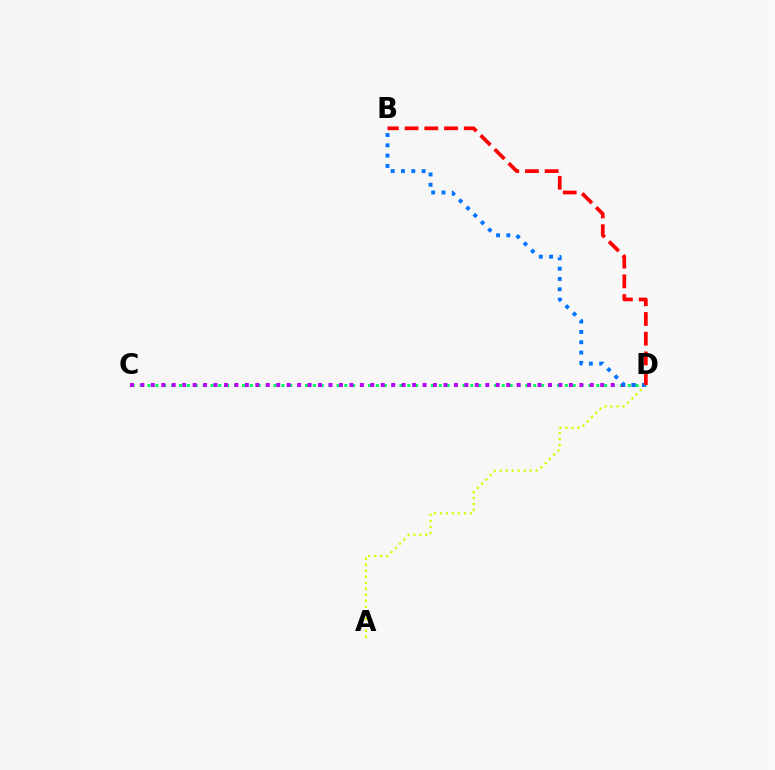{('C', 'D'): [{'color': '#00ff5c', 'line_style': 'dotted', 'thickness': 2.14}, {'color': '#b900ff', 'line_style': 'dotted', 'thickness': 2.84}], ('A', 'D'): [{'color': '#d1ff00', 'line_style': 'dotted', 'thickness': 1.63}], ('B', 'D'): [{'color': '#0074ff', 'line_style': 'dotted', 'thickness': 2.8}, {'color': '#ff0000', 'line_style': 'dashed', 'thickness': 2.68}]}